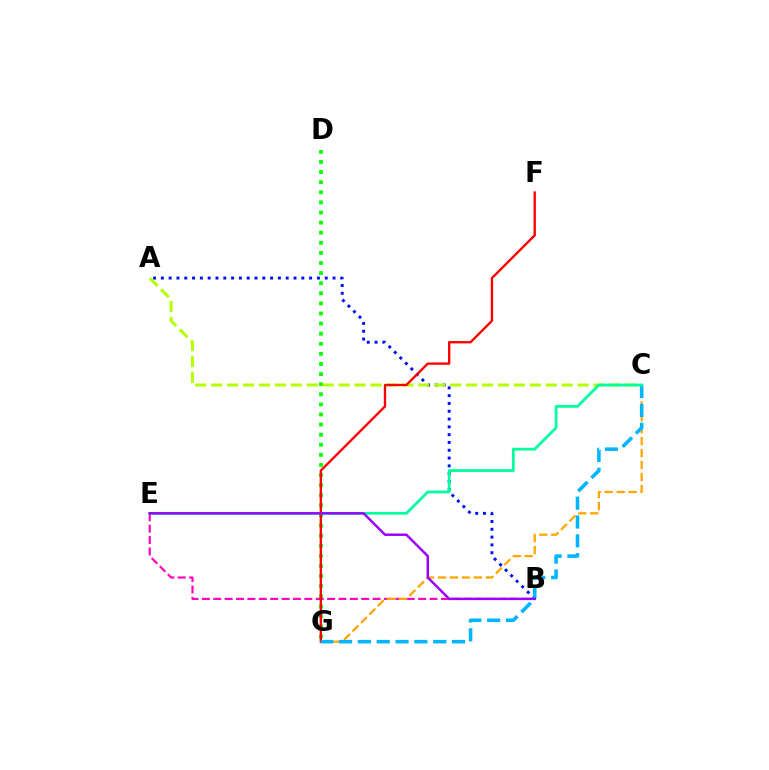{('A', 'B'): [{'color': '#0010ff', 'line_style': 'dotted', 'thickness': 2.12}], ('D', 'G'): [{'color': '#08ff00', 'line_style': 'dotted', 'thickness': 2.74}], ('A', 'C'): [{'color': '#b3ff00', 'line_style': 'dashed', 'thickness': 2.16}], ('B', 'E'): [{'color': '#ff00bd', 'line_style': 'dashed', 'thickness': 1.55}, {'color': '#9b00ff', 'line_style': 'solid', 'thickness': 1.77}], ('C', 'G'): [{'color': '#ffa500', 'line_style': 'dashed', 'thickness': 1.62}, {'color': '#00b5ff', 'line_style': 'dashed', 'thickness': 2.56}], ('F', 'G'): [{'color': '#ff0000', 'line_style': 'solid', 'thickness': 1.69}], ('C', 'E'): [{'color': '#00ff9d', 'line_style': 'solid', 'thickness': 1.99}]}